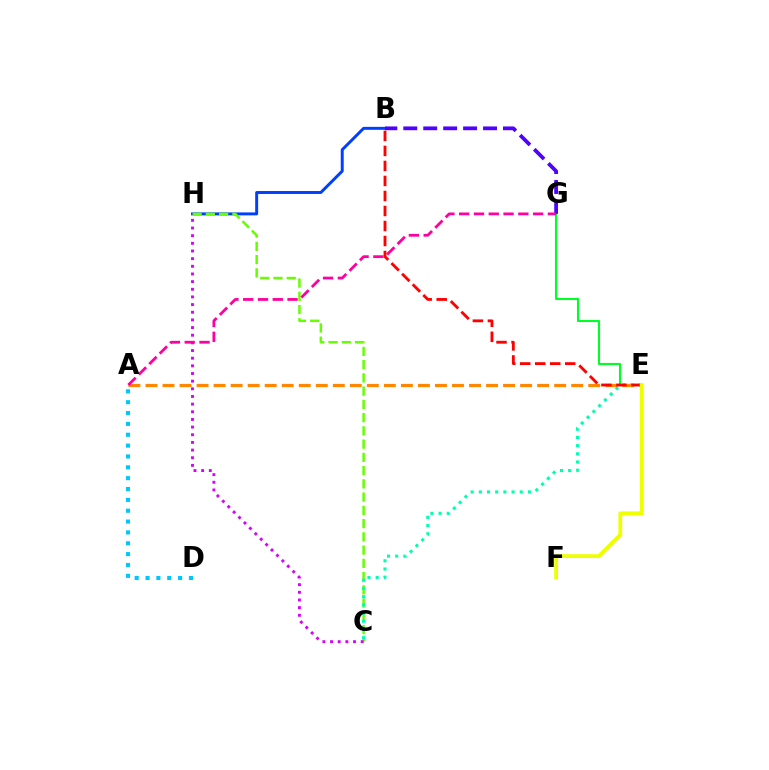{('B', 'H'): [{'color': '#003fff', 'line_style': 'solid', 'thickness': 2.13}], ('A', 'D'): [{'color': '#00c7ff', 'line_style': 'dotted', 'thickness': 2.95}], ('C', 'H'): [{'color': '#66ff00', 'line_style': 'dashed', 'thickness': 1.8}, {'color': '#d600ff', 'line_style': 'dotted', 'thickness': 2.08}], ('E', 'G'): [{'color': '#00ff27', 'line_style': 'solid', 'thickness': 1.51}], ('C', 'E'): [{'color': '#00ffaf', 'line_style': 'dotted', 'thickness': 2.22}], ('B', 'G'): [{'color': '#4f00ff', 'line_style': 'dashed', 'thickness': 2.71}], ('A', 'E'): [{'color': '#ff8800', 'line_style': 'dashed', 'thickness': 2.31}], ('A', 'G'): [{'color': '#ff00a0', 'line_style': 'dashed', 'thickness': 2.01}], ('B', 'E'): [{'color': '#ff0000', 'line_style': 'dashed', 'thickness': 2.04}], ('E', 'F'): [{'color': '#eeff00', 'line_style': 'solid', 'thickness': 2.73}]}